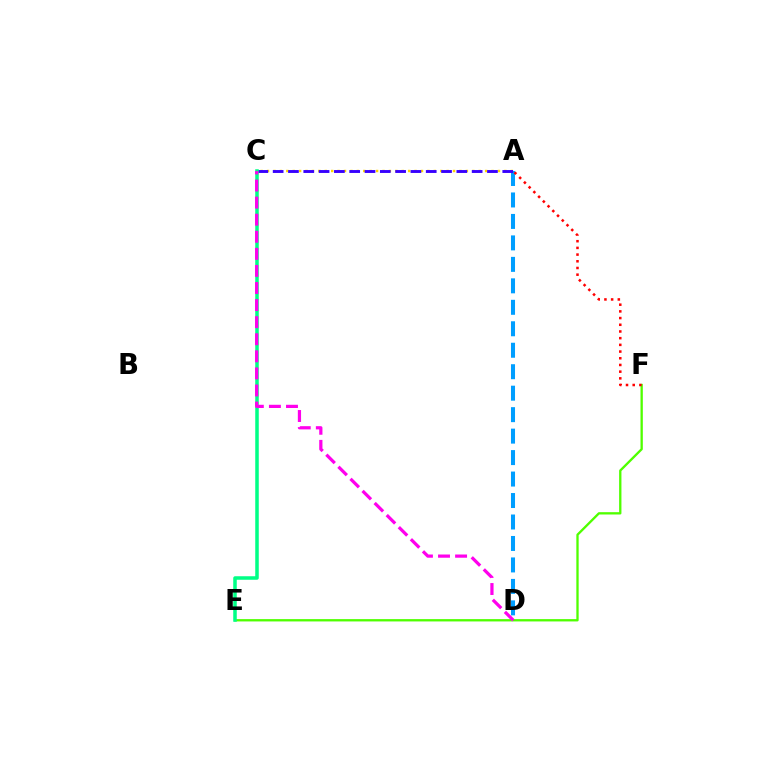{('A', 'D'): [{'color': '#009eff', 'line_style': 'dashed', 'thickness': 2.92}], ('E', 'F'): [{'color': '#4fff00', 'line_style': 'solid', 'thickness': 1.67}], ('A', 'C'): [{'color': '#ffd500', 'line_style': 'dotted', 'thickness': 1.74}, {'color': '#3700ff', 'line_style': 'dashed', 'thickness': 2.08}], ('A', 'F'): [{'color': '#ff0000', 'line_style': 'dotted', 'thickness': 1.82}], ('C', 'E'): [{'color': '#00ff86', 'line_style': 'solid', 'thickness': 2.54}], ('C', 'D'): [{'color': '#ff00ed', 'line_style': 'dashed', 'thickness': 2.32}]}